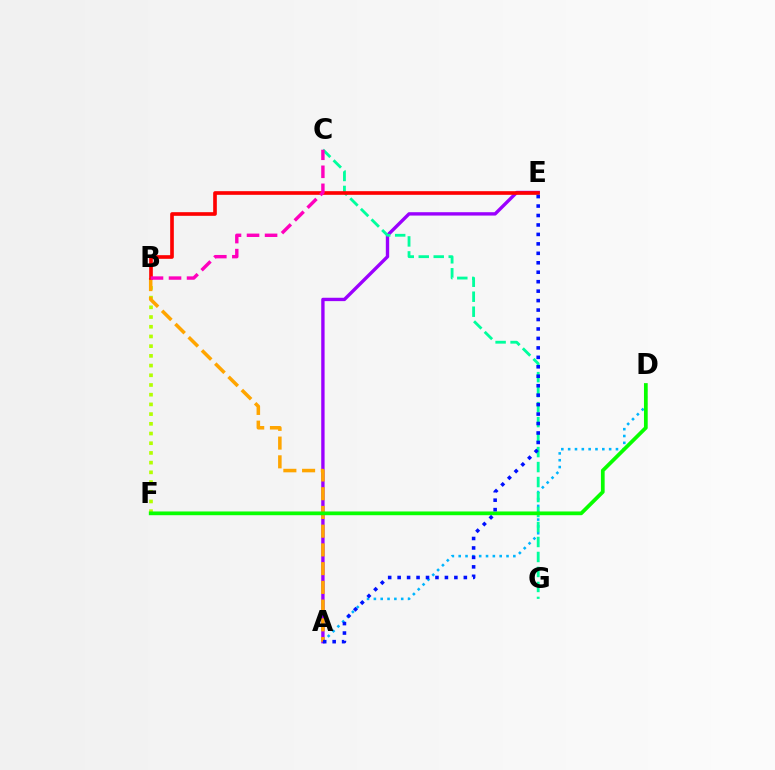{('A', 'D'): [{'color': '#00b5ff', 'line_style': 'dotted', 'thickness': 1.86}], ('B', 'F'): [{'color': '#b3ff00', 'line_style': 'dotted', 'thickness': 2.64}], ('A', 'E'): [{'color': '#9b00ff', 'line_style': 'solid', 'thickness': 2.42}, {'color': '#0010ff', 'line_style': 'dotted', 'thickness': 2.57}], ('C', 'G'): [{'color': '#00ff9d', 'line_style': 'dashed', 'thickness': 2.04}], ('A', 'B'): [{'color': '#ffa500', 'line_style': 'dashed', 'thickness': 2.55}], ('D', 'F'): [{'color': '#08ff00', 'line_style': 'solid', 'thickness': 2.69}], ('B', 'E'): [{'color': '#ff0000', 'line_style': 'solid', 'thickness': 2.62}], ('B', 'C'): [{'color': '#ff00bd', 'line_style': 'dashed', 'thickness': 2.45}]}